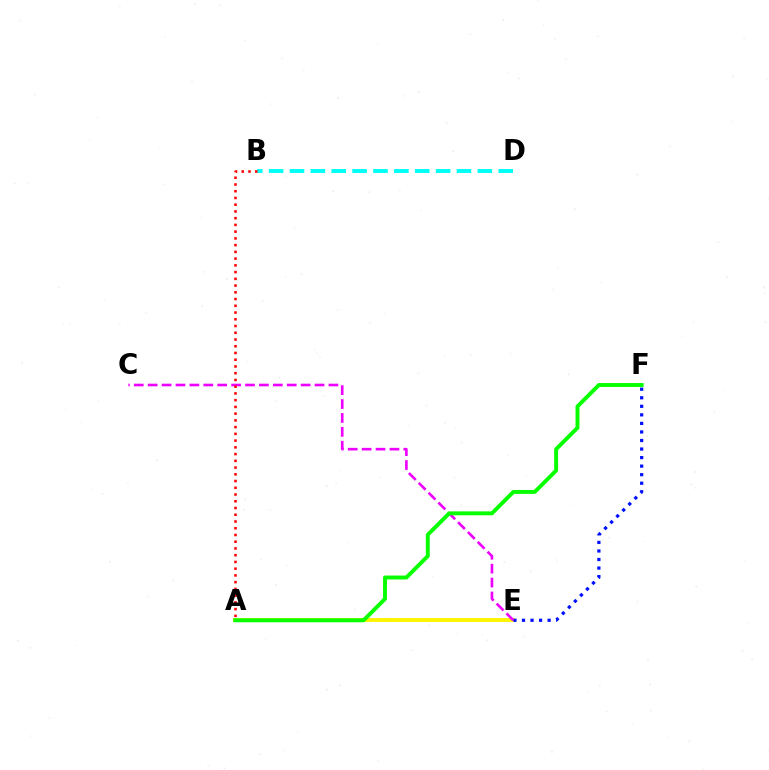{('B', 'D'): [{'color': '#00fff6', 'line_style': 'dashed', 'thickness': 2.84}], ('A', 'E'): [{'color': '#fcf500', 'line_style': 'solid', 'thickness': 2.81}], ('E', 'F'): [{'color': '#0010ff', 'line_style': 'dotted', 'thickness': 2.32}], ('C', 'E'): [{'color': '#ee00ff', 'line_style': 'dashed', 'thickness': 1.89}], ('A', 'F'): [{'color': '#08ff00', 'line_style': 'solid', 'thickness': 2.82}], ('A', 'B'): [{'color': '#ff0000', 'line_style': 'dotted', 'thickness': 1.83}]}